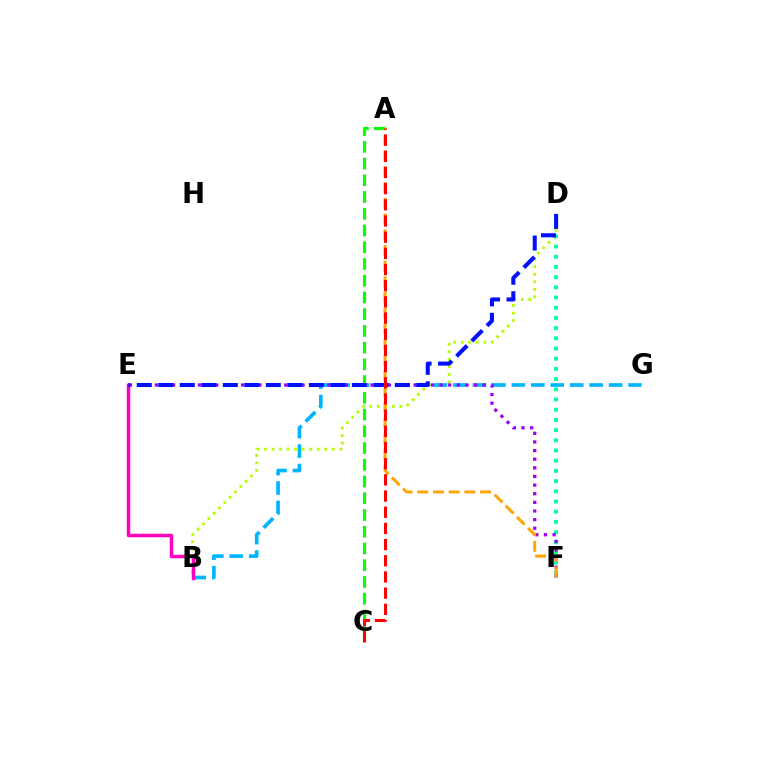{('A', 'C'): [{'color': '#08ff00', 'line_style': 'dashed', 'thickness': 2.27}, {'color': '#ff0000', 'line_style': 'dashed', 'thickness': 2.2}], ('B', 'D'): [{'color': '#b3ff00', 'line_style': 'dotted', 'thickness': 2.05}], ('B', 'G'): [{'color': '#00b5ff', 'line_style': 'dashed', 'thickness': 2.64}], ('D', 'F'): [{'color': '#00ff9d', 'line_style': 'dotted', 'thickness': 2.77}], ('E', 'F'): [{'color': '#9b00ff', 'line_style': 'dotted', 'thickness': 2.34}], ('B', 'E'): [{'color': '#ff00bd', 'line_style': 'solid', 'thickness': 2.51}], ('D', 'E'): [{'color': '#0010ff', 'line_style': 'dashed', 'thickness': 2.92}], ('A', 'F'): [{'color': '#ffa500', 'line_style': 'dashed', 'thickness': 2.13}]}